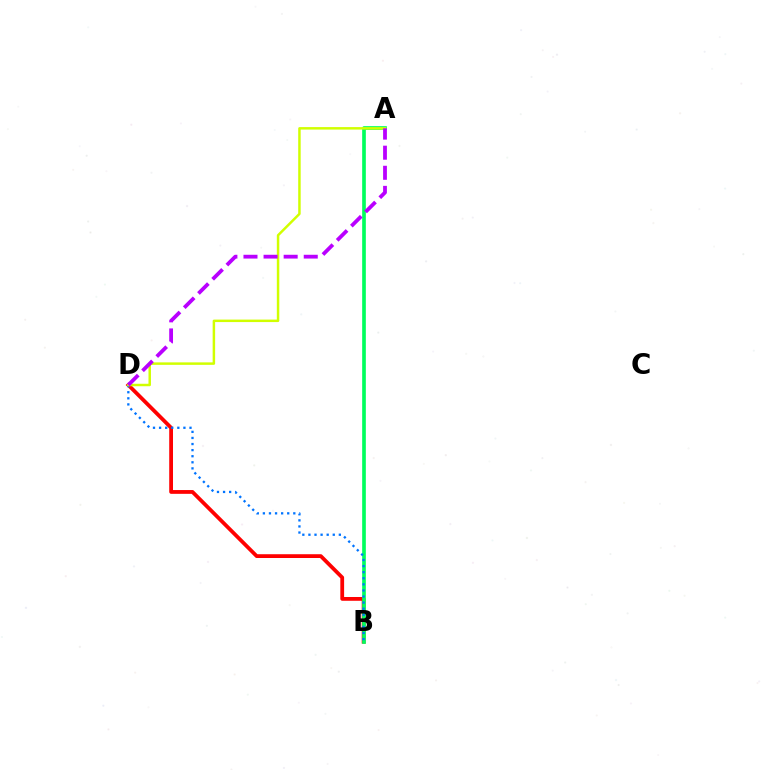{('B', 'D'): [{'color': '#ff0000', 'line_style': 'solid', 'thickness': 2.73}, {'color': '#0074ff', 'line_style': 'dotted', 'thickness': 1.65}], ('A', 'B'): [{'color': '#00ff5c', 'line_style': 'solid', 'thickness': 2.64}], ('A', 'D'): [{'color': '#d1ff00', 'line_style': 'solid', 'thickness': 1.79}, {'color': '#b900ff', 'line_style': 'dashed', 'thickness': 2.73}]}